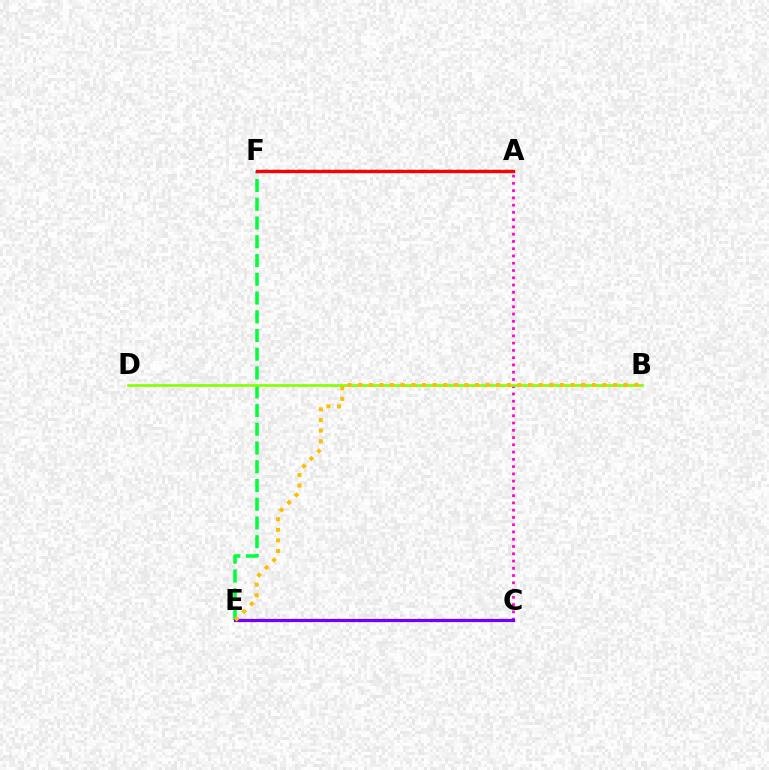{('A', 'C'): [{'color': '#ff00cf', 'line_style': 'dotted', 'thickness': 1.97}], ('E', 'F'): [{'color': '#00ff39', 'line_style': 'dashed', 'thickness': 2.55}], ('B', 'D'): [{'color': '#84ff00', 'line_style': 'solid', 'thickness': 1.9}], ('A', 'F'): [{'color': '#00fff6', 'line_style': 'solid', 'thickness': 2.26}, {'color': '#004bff', 'line_style': 'dashed', 'thickness': 1.65}, {'color': '#ff0000', 'line_style': 'solid', 'thickness': 2.38}], ('C', 'E'): [{'color': '#7200ff', 'line_style': 'solid', 'thickness': 2.33}], ('B', 'E'): [{'color': '#ffbd00', 'line_style': 'dotted', 'thickness': 2.89}]}